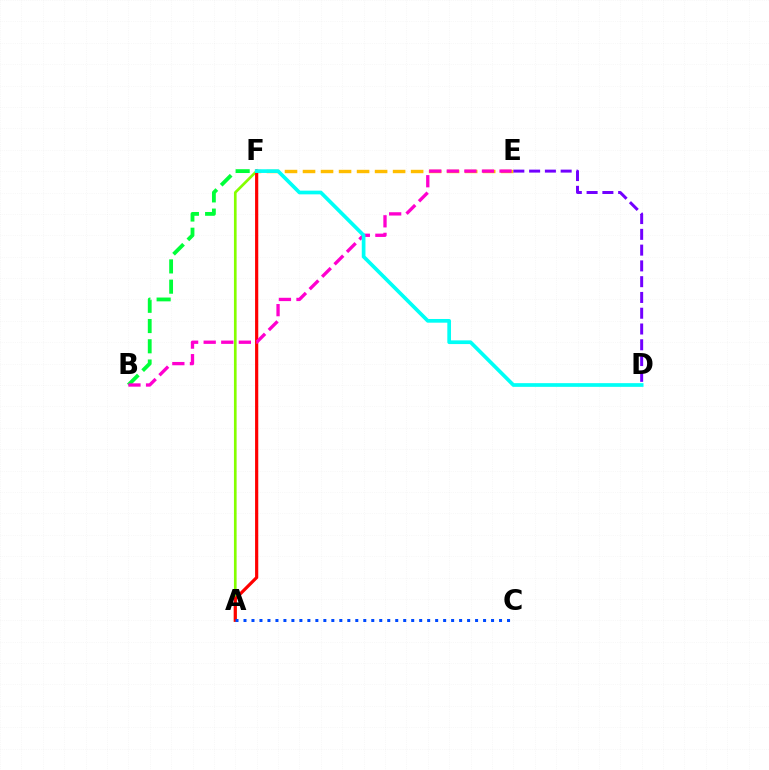{('A', 'F'): [{'color': '#84ff00', 'line_style': 'solid', 'thickness': 1.93}, {'color': '#ff0000', 'line_style': 'solid', 'thickness': 2.29}], ('E', 'F'): [{'color': '#ffbd00', 'line_style': 'dashed', 'thickness': 2.45}], ('B', 'F'): [{'color': '#00ff39', 'line_style': 'dashed', 'thickness': 2.75}], ('A', 'C'): [{'color': '#004bff', 'line_style': 'dotted', 'thickness': 2.17}], ('D', 'E'): [{'color': '#7200ff', 'line_style': 'dashed', 'thickness': 2.14}], ('B', 'E'): [{'color': '#ff00cf', 'line_style': 'dashed', 'thickness': 2.39}], ('D', 'F'): [{'color': '#00fff6', 'line_style': 'solid', 'thickness': 2.66}]}